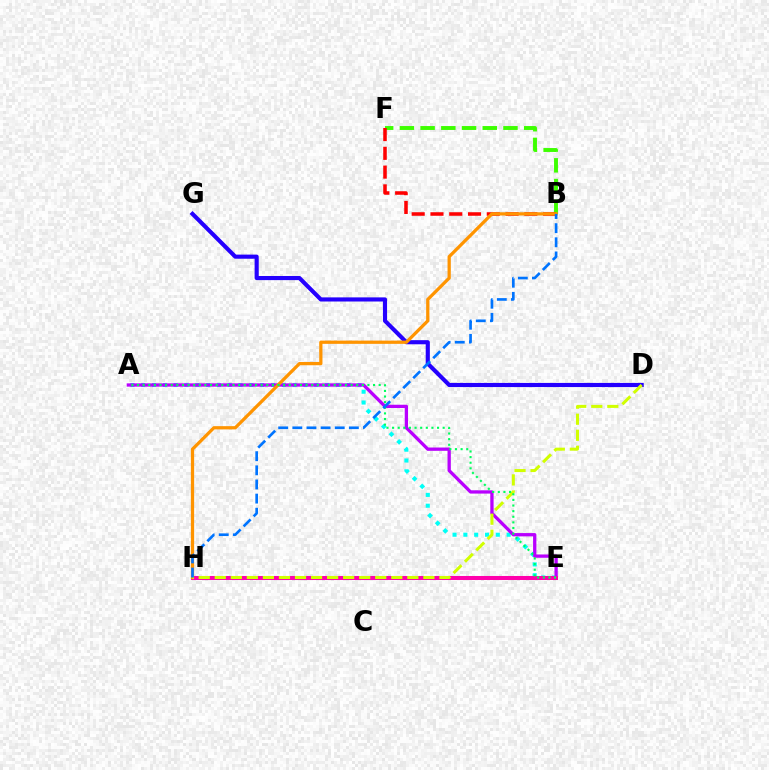{('A', 'E'): [{'color': '#00fff6', 'line_style': 'dotted', 'thickness': 2.94}, {'color': '#b900ff', 'line_style': 'solid', 'thickness': 2.37}, {'color': '#00ff5c', 'line_style': 'dotted', 'thickness': 1.53}], ('B', 'F'): [{'color': '#3dff00', 'line_style': 'dashed', 'thickness': 2.81}, {'color': '#ff0000', 'line_style': 'dashed', 'thickness': 2.55}], ('D', 'G'): [{'color': '#2500ff', 'line_style': 'solid', 'thickness': 2.97}], ('E', 'H'): [{'color': '#ff00ac', 'line_style': 'solid', 'thickness': 2.9}], ('B', 'H'): [{'color': '#ff9400', 'line_style': 'solid', 'thickness': 2.34}, {'color': '#0074ff', 'line_style': 'dashed', 'thickness': 1.92}], ('D', 'H'): [{'color': '#d1ff00', 'line_style': 'dashed', 'thickness': 2.18}]}